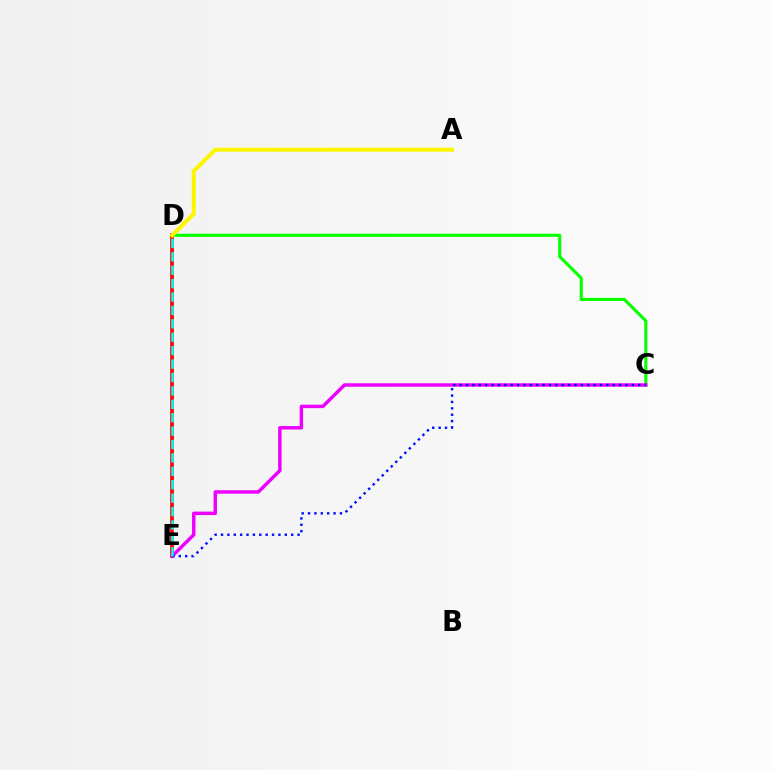{('D', 'E'): [{'color': '#ff0000', 'line_style': 'solid', 'thickness': 2.67}, {'color': '#00fff6', 'line_style': 'dashed', 'thickness': 1.82}], ('C', 'D'): [{'color': '#08ff00', 'line_style': 'solid', 'thickness': 2.23}], ('C', 'E'): [{'color': '#ee00ff', 'line_style': 'solid', 'thickness': 2.49}, {'color': '#0010ff', 'line_style': 'dotted', 'thickness': 1.73}], ('A', 'D'): [{'color': '#fcf500', 'line_style': 'solid', 'thickness': 2.87}]}